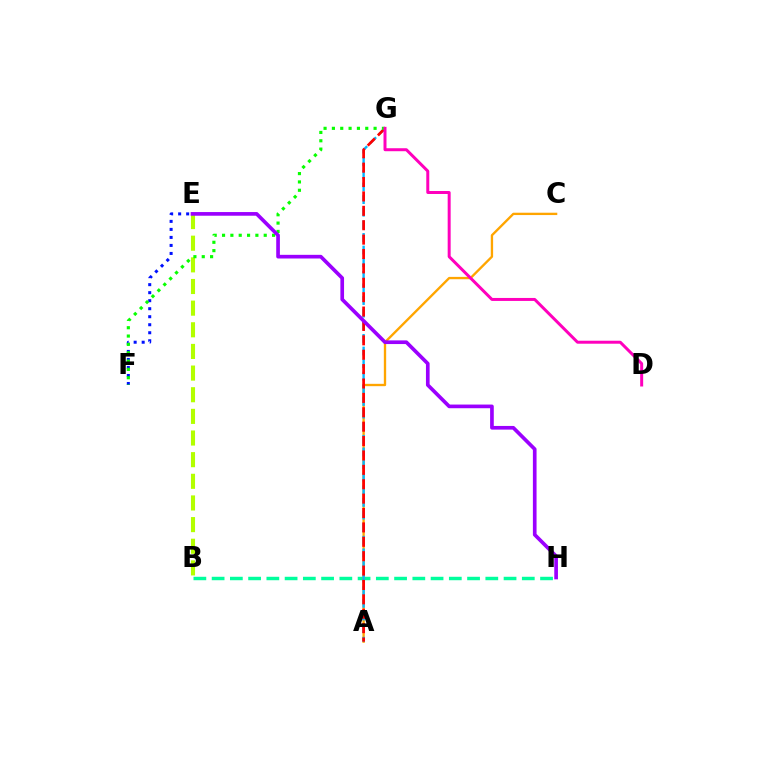{('B', 'H'): [{'color': '#00ff9d', 'line_style': 'dashed', 'thickness': 2.48}], ('B', 'E'): [{'color': '#b3ff00', 'line_style': 'dashed', 'thickness': 2.94}], ('A', 'C'): [{'color': '#ffa500', 'line_style': 'solid', 'thickness': 1.68}], ('E', 'F'): [{'color': '#0010ff', 'line_style': 'dotted', 'thickness': 2.18}], ('A', 'G'): [{'color': '#00b5ff', 'line_style': 'dashed', 'thickness': 1.71}, {'color': '#ff0000', 'line_style': 'dashed', 'thickness': 1.95}], ('F', 'G'): [{'color': '#08ff00', 'line_style': 'dotted', 'thickness': 2.27}], ('E', 'H'): [{'color': '#9b00ff', 'line_style': 'solid', 'thickness': 2.64}], ('D', 'G'): [{'color': '#ff00bd', 'line_style': 'solid', 'thickness': 2.15}]}